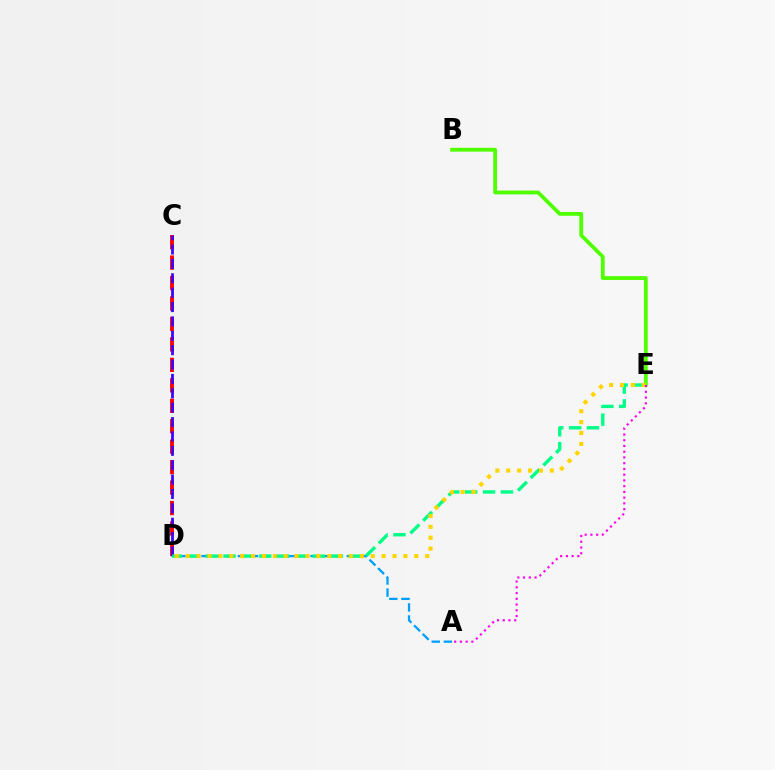{('A', 'D'): [{'color': '#009eff', 'line_style': 'dashed', 'thickness': 1.64}], ('B', 'E'): [{'color': '#4fff00', 'line_style': 'solid', 'thickness': 2.73}], ('C', 'D'): [{'color': '#ff0000', 'line_style': 'dashed', 'thickness': 2.78}, {'color': '#3700ff', 'line_style': 'dashed', 'thickness': 1.95}], ('D', 'E'): [{'color': '#00ff86', 'line_style': 'dashed', 'thickness': 2.43}, {'color': '#ffd500', 'line_style': 'dotted', 'thickness': 2.96}], ('A', 'E'): [{'color': '#ff00ed', 'line_style': 'dotted', 'thickness': 1.56}]}